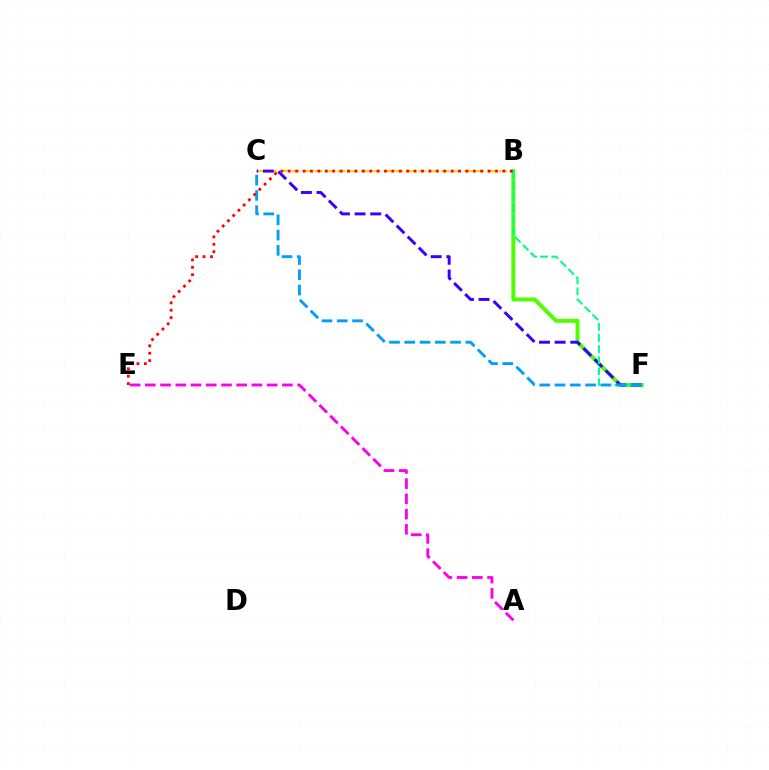{('B', 'C'): [{'color': '#ffd500', 'line_style': 'dashed', 'thickness': 1.57}], ('B', 'F'): [{'color': '#4fff00', 'line_style': 'solid', 'thickness': 2.85}, {'color': '#00ff86', 'line_style': 'dashed', 'thickness': 1.51}], ('C', 'F'): [{'color': '#3700ff', 'line_style': 'dashed', 'thickness': 2.12}, {'color': '#009eff', 'line_style': 'dashed', 'thickness': 2.07}], ('A', 'E'): [{'color': '#ff00ed', 'line_style': 'dashed', 'thickness': 2.07}], ('B', 'E'): [{'color': '#ff0000', 'line_style': 'dotted', 'thickness': 2.01}]}